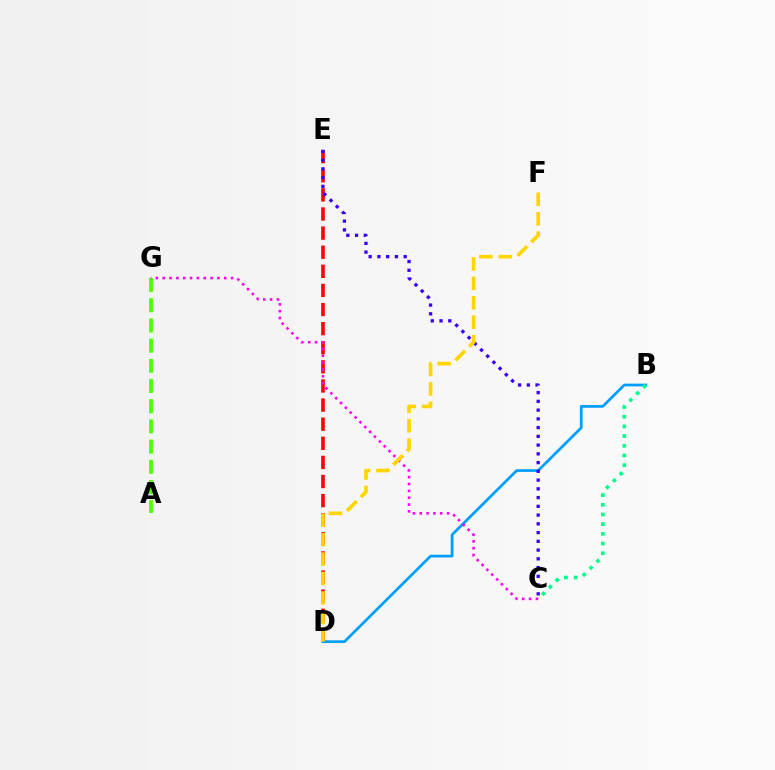{('B', 'D'): [{'color': '#009eff', 'line_style': 'solid', 'thickness': 1.97}], ('D', 'E'): [{'color': '#ff0000', 'line_style': 'dashed', 'thickness': 2.6}], ('B', 'C'): [{'color': '#00ff86', 'line_style': 'dotted', 'thickness': 2.64}], ('C', 'E'): [{'color': '#3700ff', 'line_style': 'dotted', 'thickness': 2.38}], ('A', 'G'): [{'color': '#4fff00', 'line_style': 'dashed', 'thickness': 2.74}], ('C', 'G'): [{'color': '#ff00ed', 'line_style': 'dotted', 'thickness': 1.86}], ('D', 'F'): [{'color': '#ffd500', 'line_style': 'dashed', 'thickness': 2.64}]}